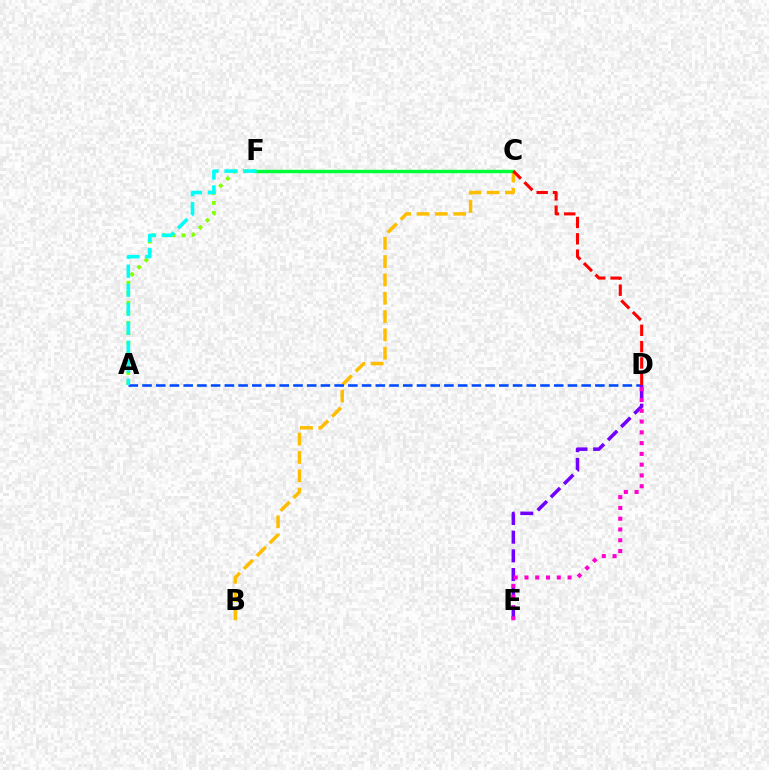{('B', 'C'): [{'color': '#ffbd00', 'line_style': 'dashed', 'thickness': 2.49}], ('A', 'F'): [{'color': '#84ff00', 'line_style': 'dotted', 'thickness': 2.72}, {'color': '#00fff6', 'line_style': 'dashed', 'thickness': 2.58}], ('A', 'D'): [{'color': '#004bff', 'line_style': 'dashed', 'thickness': 1.86}], ('D', 'E'): [{'color': '#7200ff', 'line_style': 'dashed', 'thickness': 2.53}, {'color': '#ff00cf', 'line_style': 'dotted', 'thickness': 2.93}], ('C', 'F'): [{'color': '#00ff39', 'line_style': 'solid', 'thickness': 2.49}], ('C', 'D'): [{'color': '#ff0000', 'line_style': 'dashed', 'thickness': 2.22}]}